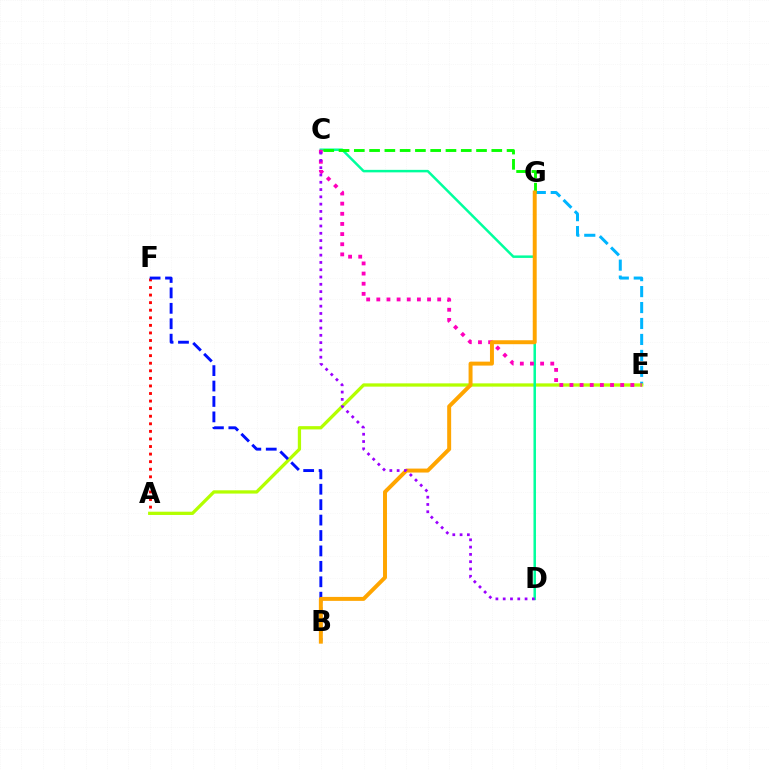{('A', 'F'): [{'color': '#ff0000', 'line_style': 'dotted', 'thickness': 2.06}], ('E', 'G'): [{'color': '#00b5ff', 'line_style': 'dashed', 'thickness': 2.17}], ('A', 'E'): [{'color': '#b3ff00', 'line_style': 'solid', 'thickness': 2.36}], ('C', 'D'): [{'color': '#00ff9d', 'line_style': 'solid', 'thickness': 1.8}, {'color': '#9b00ff', 'line_style': 'dotted', 'thickness': 1.98}], ('C', 'E'): [{'color': '#ff00bd', 'line_style': 'dotted', 'thickness': 2.76}], ('C', 'G'): [{'color': '#08ff00', 'line_style': 'dashed', 'thickness': 2.08}], ('B', 'F'): [{'color': '#0010ff', 'line_style': 'dashed', 'thickness': 2.1}], ('B', 'G'): [{'color': '#ffa500', 'line_style': 'solid', 'thickness': 2.85}]}